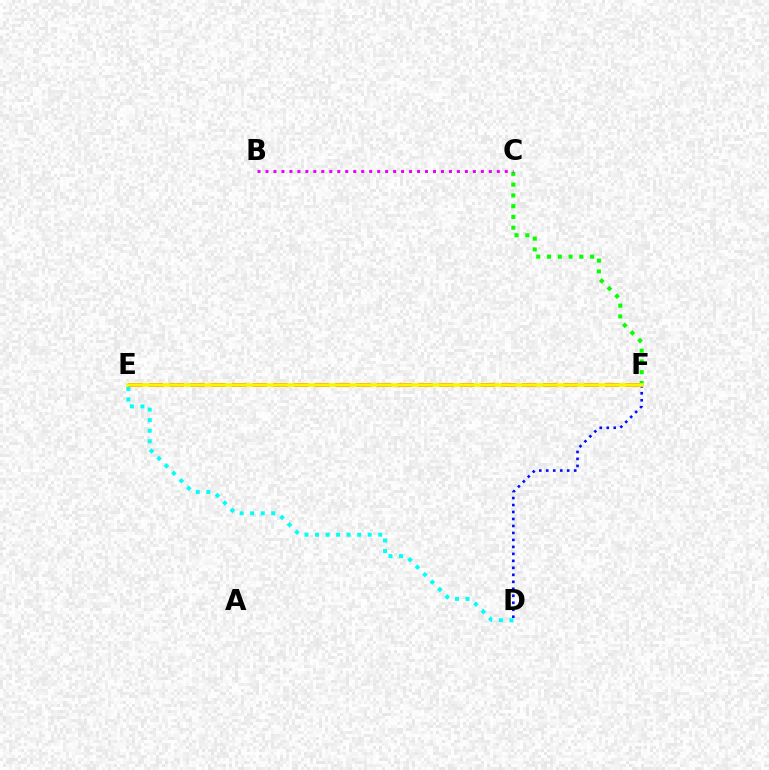{('C', 'F'): [{'color': '#08ff00', 'line_style': 'dotted', 'thickness': 2.93}], ('D', 'E'): [{'color': '#00fff6', 'line_style': 'dotted', 'thickness': 2.86}], ('D', 'F'): [{'color': '#0010ff', 'line_style': 'dotted', 'thickness': 1.9}], ('E', 'F'): [{'color': '#ff0000', 'line_style': 'dashed', 'thickness': 2.82}, {'color': '#fcf500', 'line_style': 'solid', 'thickness': 2.59}], ('B', 'C'): [{'color': '#ee00ff', 'line_style': 'dotted', 'thickness': 2.17}]}